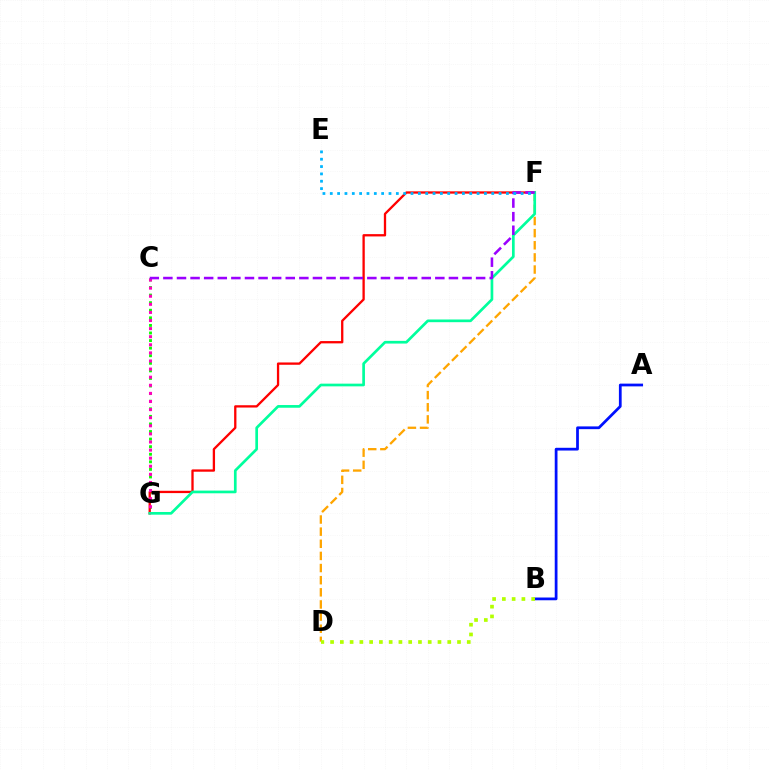{('D', 'F'): [{'color': '#ffa500', 'line_style': 'dashed', 'thickness': 1.65}], ('C', 'G'): [{'color': '#08ff00', 'line_style': 'dotted', 'thickness': 2.06}, {'color': '#ff00bd', 'line_style': 'dotted', 'thickness': 2.2}], ('F', 'G'): [{'color': '#ff0000', 'line_style': 'solid', 'thickness': 1.66}, {'color': '#00ff9d', 'line_style': 'solid', 'thickness': 1.94}], ('A', 'B'): [{'color': '#0010ff', 'line_style': 'solid', 'thickness': 1.98}], ('C', 'F'): [{'color': '#9b00ff', 'line_style': 'dashed', 'thickness': 1.85}], ('E', 'F'): [{'color': '#00b5ff', 'line_style': 'dotted', 'thickness': 1.99}], ('B', 'D'): [{'color': '#b3ff00', 'line_style': 'dotted', 'thickness': 2.65}]}